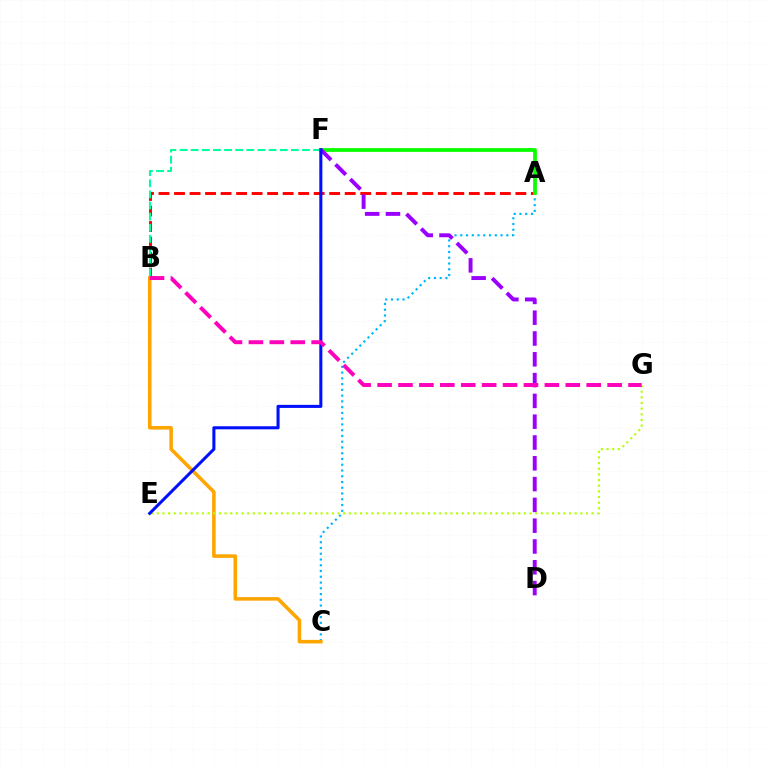{('A', 'B'): [{'color': '#ff0000', 'line_style': 'dashed', 'thickness': 2.11}], ('A', 'C'): [{'color': '#00b5ff', 'line_style': 'dotted', 'thickness': 1.56}], ('A', 'F'): [{'color': '#08ff00', 'line_style': 'solid', 'thickness': 2.71}], ('D', 'F'): [{'color': '#9b00ff', 'line_style': 'dashed', 'thickness': 2.83}], ('B', 'C'): [{'color': '#ffa500', 'line_style': 'solid', 'thickness': 2.56}], ('B', 'F'): [{'color': '#00ff9d', 'line_style': 'dashed', 'thickness': 1.51}], ('E', 'G'): [{'color': '#b3ff00', 'line_style': 'dotted', 'thickness': 1.53}], ('E', 'F'): [{'color': '#0010ff', 'line_style': 'solid', 'thickness': 2.2}], ('B', 'G'): [{'color': '#ff00bd', 'line_style': 'dashed', 'thickness': 2.84}]}